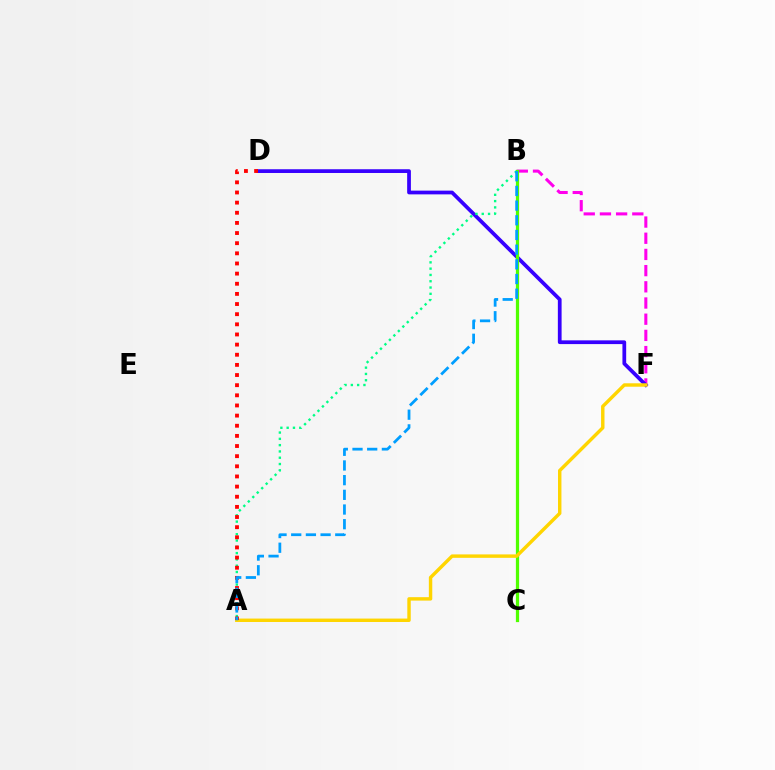{('B', 'F'): [{'color': '#ff00ed', 'line_style': 'dashed', 'thickness': 2.2}], ('D', 'F'): [{'color': '#3700ff', 'line_style': 'solid', 'thickness': 2.69}], ('B', 'C'): [{'color': '#4fff00', 'line_style': 'solid', 'thickness': 2.33}], ('A', 'B'): [{'color': '#00ff86', 'line_style': 'dotted', 'thickness': 1.71}, {'color': '#009eff', 'line_style': 'dashed', 'thickness': 1.99}], ('A', 'F'): [{'color': '#ffd500', 'line_style': 'solid', 'thickness': 2.47}], ('A', 'D'): [{'color': '#ff0000', 'line_style': 'dotted', 'thickness': 2.76}]}